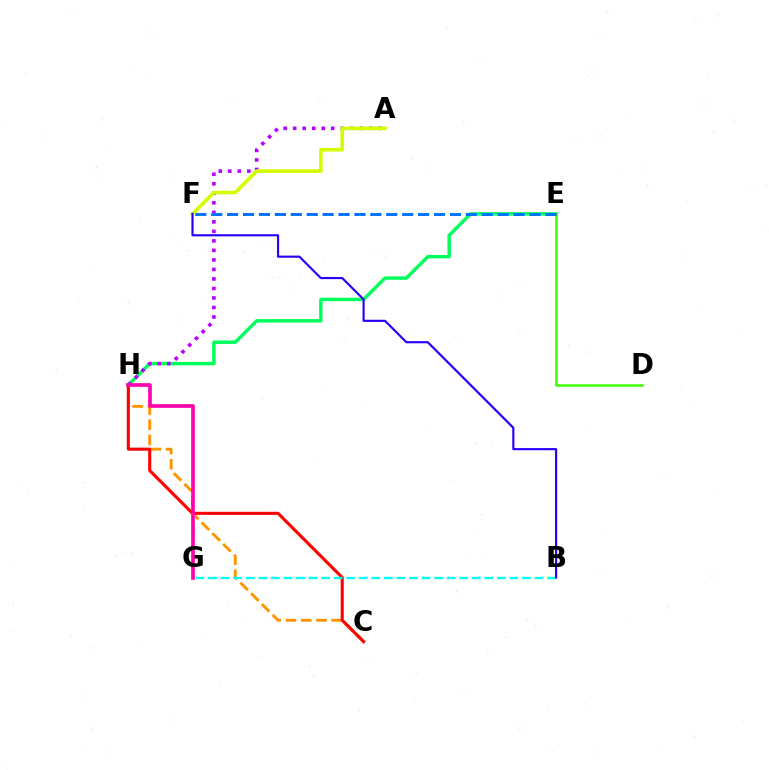{('E', 'H'): [{'color': '#00ff5c', 'line_style': 'solid', 'thickness': 2.47}], ('C', 'H'): [{'color': '#ff9400', 'line_style': 'dashed', 'thickness': 2.07}, {'color': '#ff0000', 'line_style': 'solid', 'thickness': 2.22}], ('A', 'H'): [{'color': '#b900ff', 'line_style': 'dotted', 'thickness': 2.59}], ('D', 'E'): [{'color': '#3dff00', 'line_style': 'solid', 'thickness': 1.81}], ('G', 'H'): [{'color': '#ff00ac', 'line_style': 'solid', 'thickness': 2.64}], ('E', 'F'): [{'color': '#0074ff', 'line_style': 'dashed', 'thickness': 2.16}], ('B', 'G'): [{'color': '#00fff6', 'line_style': 'dashed', 'thickness': 1.71}], ('A', 'F'): [{'color': '#d1ff00', 'line_style': 'solid', 'thickness': 2.59}], ('B', 'F'): [{'color': '#2500ff', 'line_style': 'solid', 'thickness': 1.55}]}